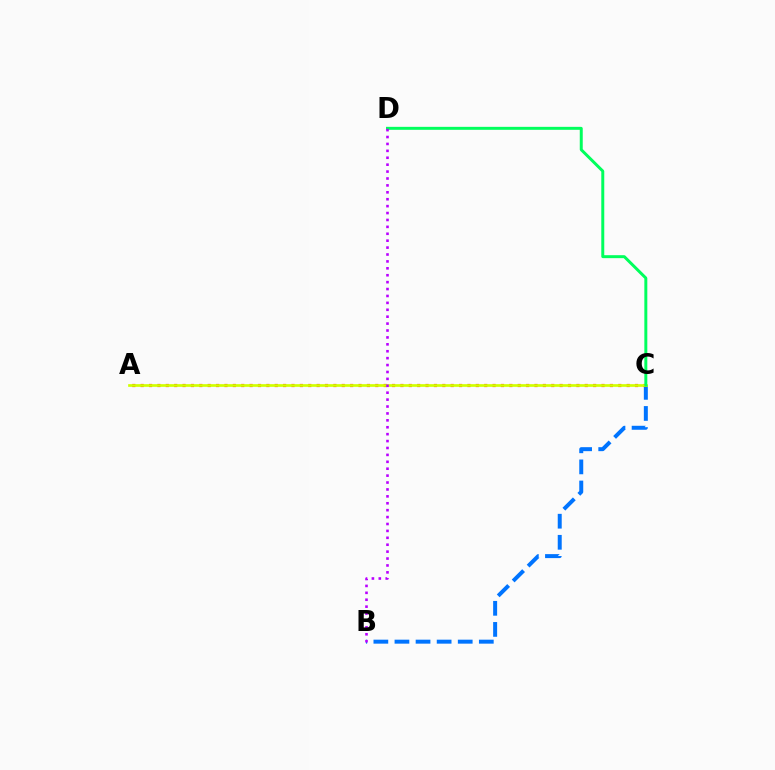{('B', 'C'): [{'color': '#0074ff', 'line_style': 'dashed', 'thickness': 2.87}], ('A', 'C'): [{'color': '#ff0000', 'line_style': 'dotted', 'thickness': 2.28}, {'color': '#d1ff00', 'line_style': 'solid', 'thickness': 1.94}], ('C', 'D'): [{'color': '#00ff5c', 'line_style': 'solid', 'thickness': 2.14}], ('B', 'D'): [{'color': '#b900ff', 'line_style': 'dotted', 'thickness': 1.88}]}